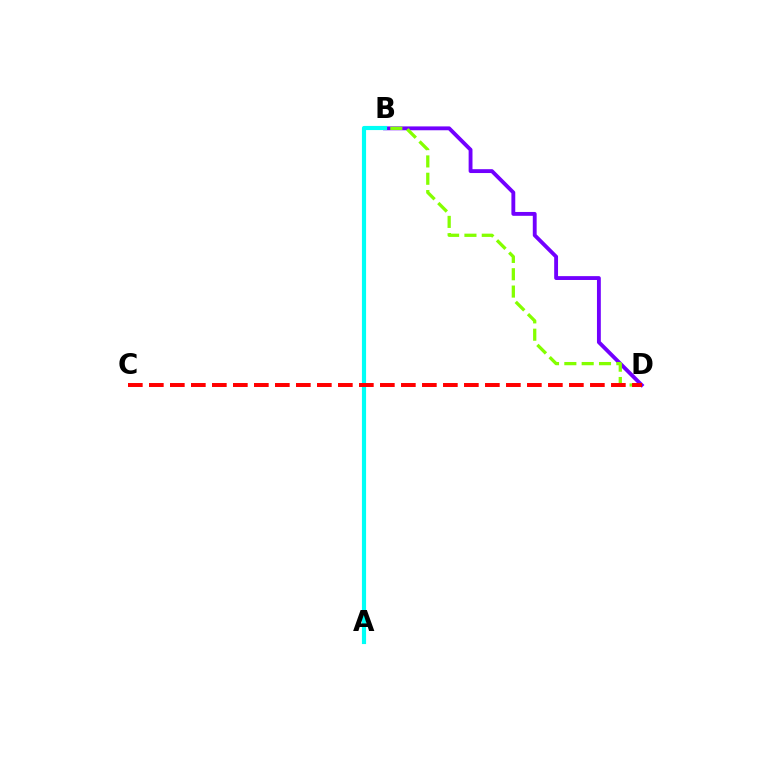{('B', 'D'): [{'color': '#7200ff', 'line_style': 'solid', 'thickness': 2.78}, {'color': '#84ff00', 'line_style': 'dashed', 'thickness': 2.35}], ('A', 'B'): [{'color': '#00fff6', 'line_style': 'solid', 'thickness': 2.99}], ('C', 'D'): [{'color': '#ff0000', 'line_style': 'dashed', 'thickness': 2.85}]}